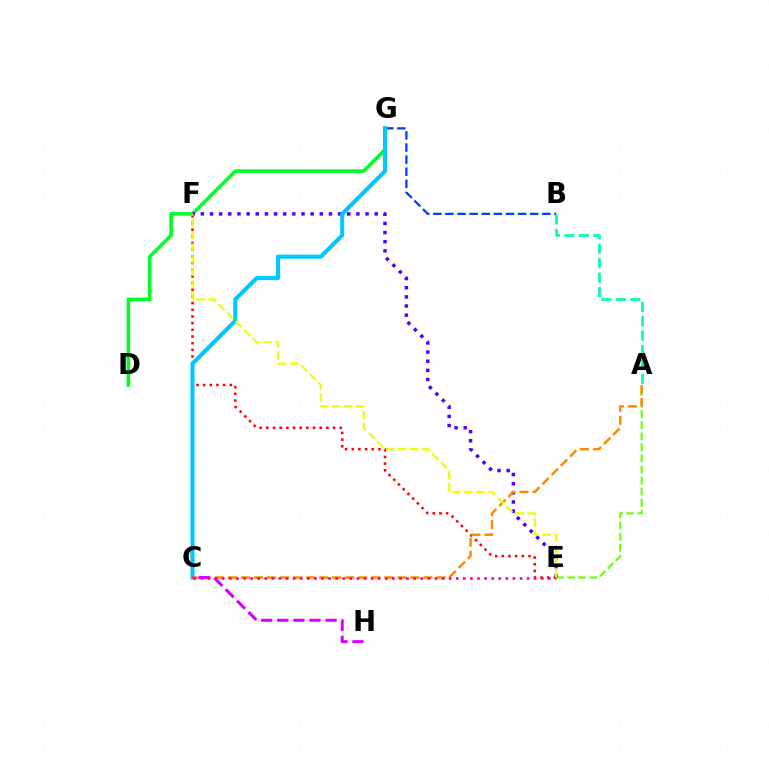{('B', 'G'): [{'color': '#003fff', 'line_style': 'dashed', 'thickness': 1.65}], ('D', 'G'): [{'color': '#00ff27', 'line_style': 'solid', 'thickness': 2.58}], ('E', 'F'): [{'color': '#ff0000', 'line_style': 'dotted', 'thickness': 1.81}, {'color': '#4f00ff', 'line_style': 'dotted', 'thickness': 2.49}, {'color': '#eeff00', 'line_style': 'dashed', 'thickness': 1.64}], ('A', 'E'): [{'color': '#66ff00', 'line_style': 'dashed', 'thickness': 1.5}], ('C', 'G'): [{'color': '#00c7ff', 'line_style': 'solid', 'thickness': 2.94}], ('A', 'C'): [{'color': '#ff8800', 'line_style': 'dashed', 'thickness': 1.77}], ('C', 'H'): [{'color': '#d600ff', 'line_style': 'dashed', 'thickness': 2.19}], ('C', 'E'): [{'color': '#ff00a0', 'line_style': 'dotted', 'thickness': 1.93}], ('A', 'B'): [{'color': '#00ffaf', 'line_style': 'dashed', 'thickness': 1.96}]}